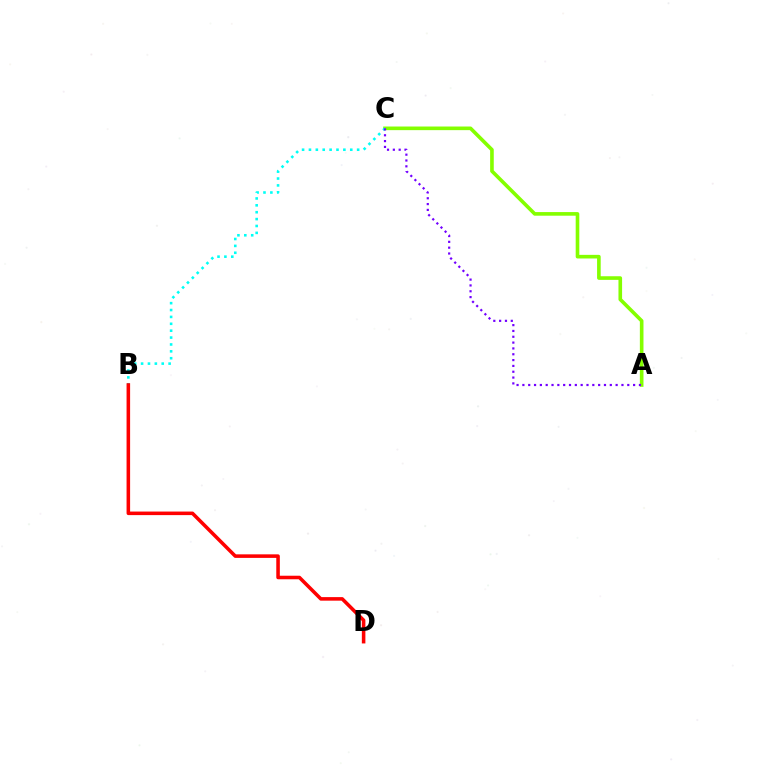{('A', 'C'): [{'color': '#84ff00', 'line_style': 'solid', 'thickness': 2.61}, {'color': '#7200ff', 'line_style': 'dotted', 'thickness': 1.58}], ('B', 'C'): [{'color': '#00fff6', 'line_style': 'dotted', 'thickness': 1.87}], ('B', 'D'): [{'color': '#ff0000', 'line_style': 'solid', 'thickness': 2.56}]}